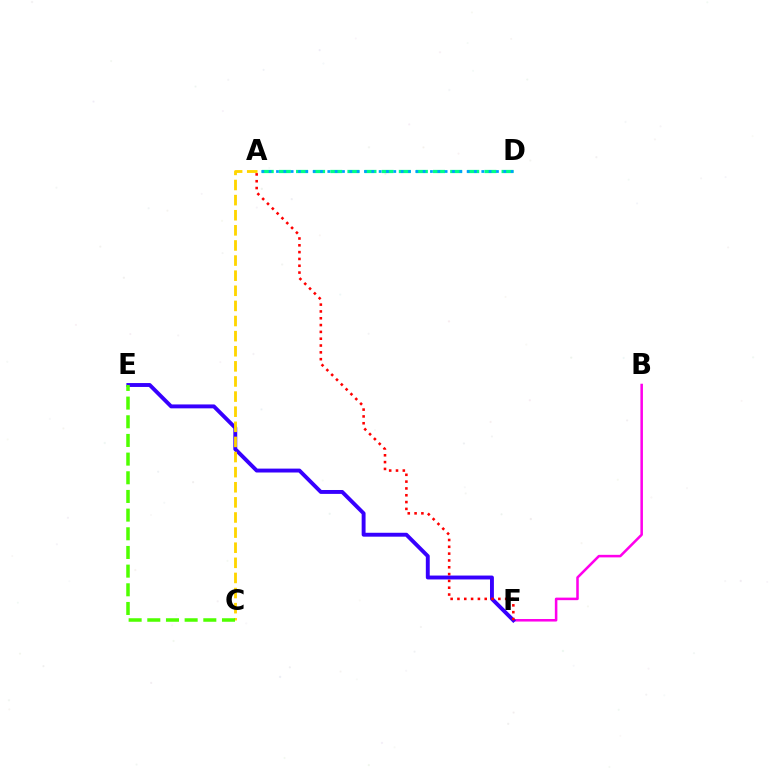{('A', 'D'): [{'color': '#00ff86', 'line_style': 'dashed', 'thickness': 2.33}, {'color': '#009eff', 'line_style': 'dotted', 'thickness': 1.99}], ('B', 'F'): [{'color': '#ff00ed', 'line_style': 'solid', 'thickness': 1.83}], ('E', 'F'): [{'color': '#3700ff', 'line_style': 'solid', 'thickness': 2.81}], ('A', 'C'): [{'color': '#ffd500', 'line_style': 'dashed', 'thickness': 2.05}], ('C', 'E'): [{'color': '#4fff00', 'line_style': 'dashed', 'thickness': 2.54}], ('A', 'F'): [{'color': '#ff0000', 'line_style': 'dotted', 'thickness': 1.85}]}